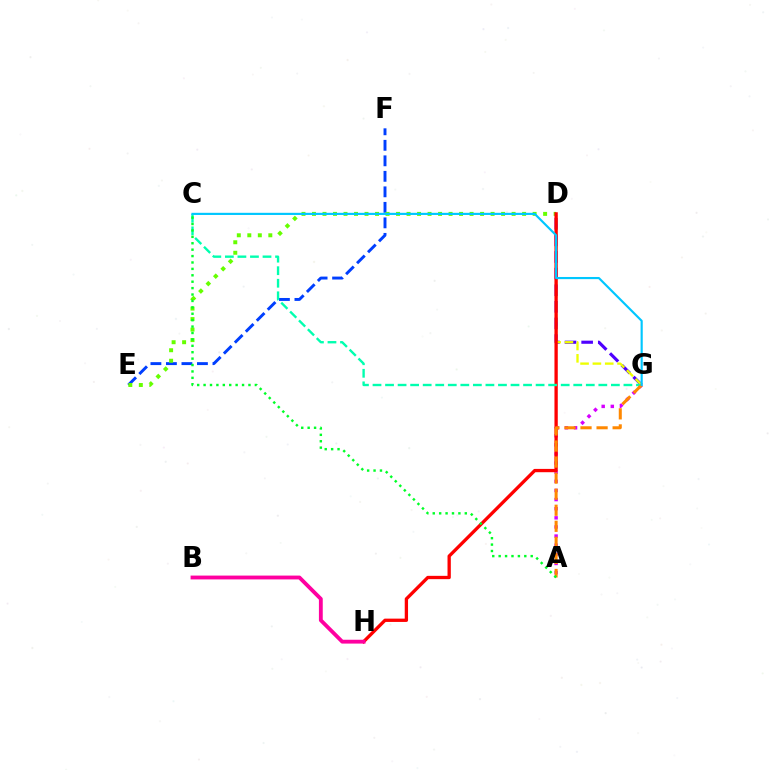{('D', 'G'): [{'color': '#4f00ff', 'line_style': 'dashed', 'thickness': 2.26}, {'color': '#eeff00', 'line_style': 'dashed', 'thickness': 1.68}], ('E', 'F'): [{'color': '#003fff', 'line_style': 'dashed', 'thickness': 2.11}], ('D', 'E'): [{'color': '#66ff00', 'line_style': 'dotted', 'thickness': 2.85}], ('A', 'G'): [{'color': '#d600ff', 'line_style': 'dotted', 'thickness': 2.48}, {'color': '#ff8800', 'line_style': 'dashed', 'thickness': 2.18}], ('D', 'H'): [{'color': '#ff0000', 'line_style': 'solid', 'thickness': 2.38}], ('C', 'G'): [{'color': '#00ffaf', 'line_style': 'dashed', 'thickness': 1.7}, {'color': '#00c7ff', 'line_style': 'solid', 'thickness': 1.55}], ('B', 'H'): [{'color': '#ff00a0', 'line_style': 'solid', 'thickness': 2.76}], ('A', 'C'): [{'color': '#00ff27', 'line_style': 'dotted', 'thickness': 1.74}]}